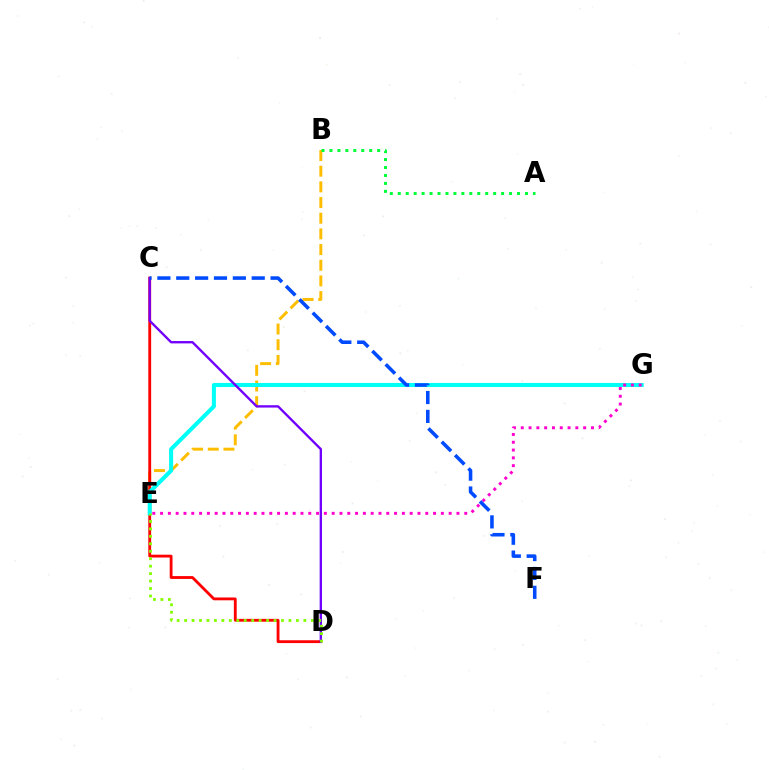{('B', 'E'): [{'color': '#ffbd00', 'line_style': 'dashed', 'thickness': 2.13}], ('C', 'D'): [{'color': '#ff0000', 'line_style': 'solid', 'thickness': 2.03}, {'color': '#7200ff', 'line_style': 'solid', 'thickness': 1.7}], ('E', 'G'): [{'color': '#00fff6', 'line_style': 'solid', 'thickness': 2.91}, {'color': '#ff00cf', 'line_style': 'dotted', 'thickness': 2.12}], ('A', 'B'): [{'color': '#00ff39', 'line_style': 'dotted', 'thickness': 2.16}], ('C', 'F'): [{'color': '#004bff', 'line_style': 'dashed', 'thickness': 2.56}], ('D', 'E'): [{'color': '#84ff00', 'line_style': 'dotted', 'thickness': 2.02}]}